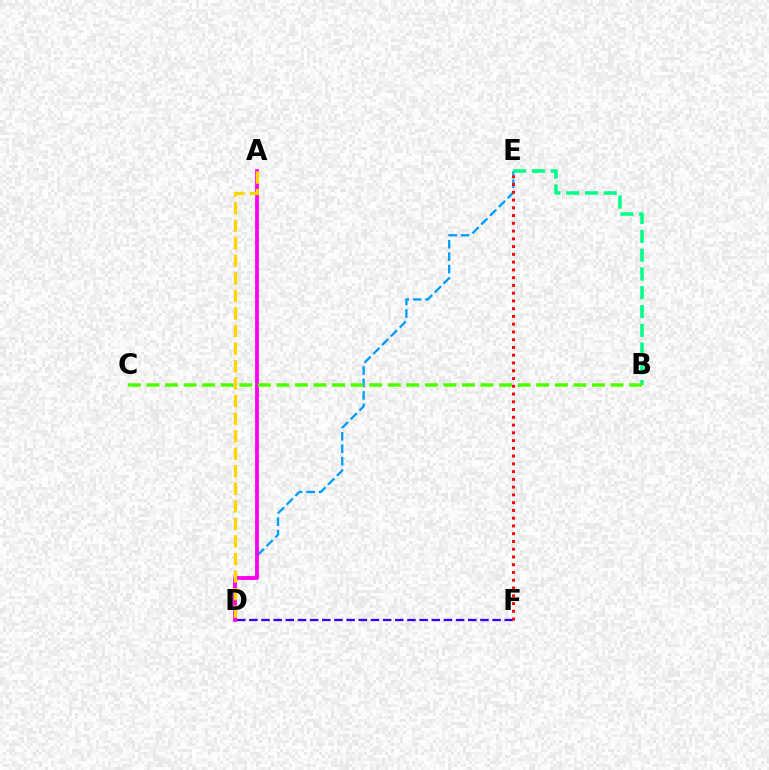{('D', 'E'): [{'color': '#009eff', 'line_style': 'dashed', 'thickness': 1.69}], ('A', 'D'): [{'color': '#ff00ed', 'line_style': 'solid', 'thickness': 2.74}, {'color': '#ffd500', 'line_style': 'dashed', 'thickness': 2.38}], ('D', 'F'): [{'color': '#3700ff', 'line_style': 'dashed', 'thickness': 1.65}], ('B', 'E'): [{'color': '#00ff86', 'line_style': 'dashed', 'thickness': 2.55}], ('B', 'C'): [{'color': '#4fff00', 'line_style': 'dashed', 'thickness': 2.52}], ('E', 'F'): [{'color': '#ff0000', 'line_style': 'dotted', 'thickness': 2.11}]}